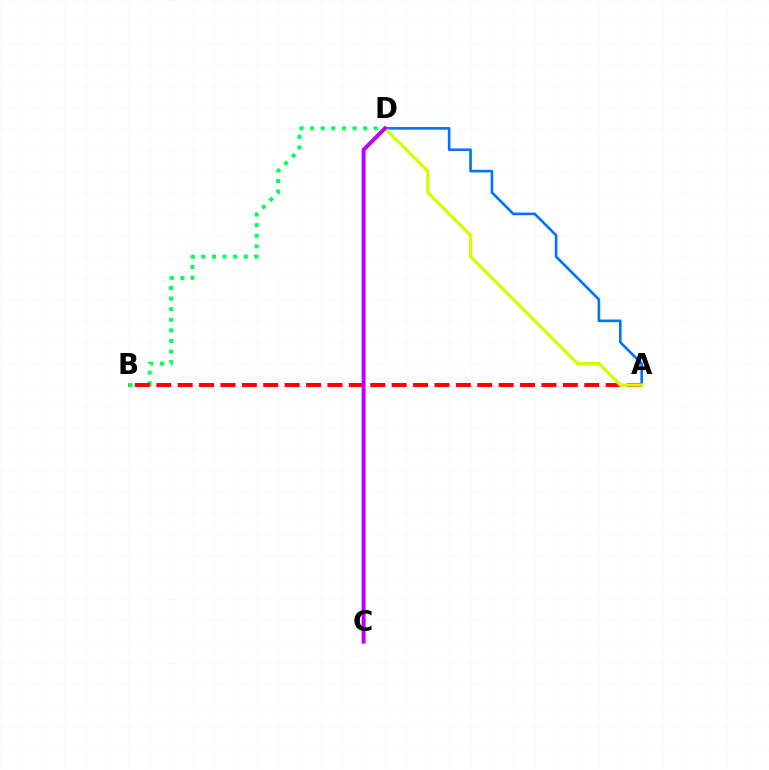{('B', 'D'): [{'color': '#00ff5c', 'line_style': 'dotted', 'thickness': 2.88}], ('A', 'D'): [{'color': '#0074ff', 'line_style': 'solid', 'thickness': 1.9}, {'color': '#d1ff00', 'line_style': 'solid', 'thickness': 2.34}], ('A', 'B'): [{'color': '#ff0000', 'line_style': 'dashed', 'thickness': 2.91}], ('C', 'D'): [{'color': '#b900ff', 'line_style': 'solid', 'thickness': 2.85}]}